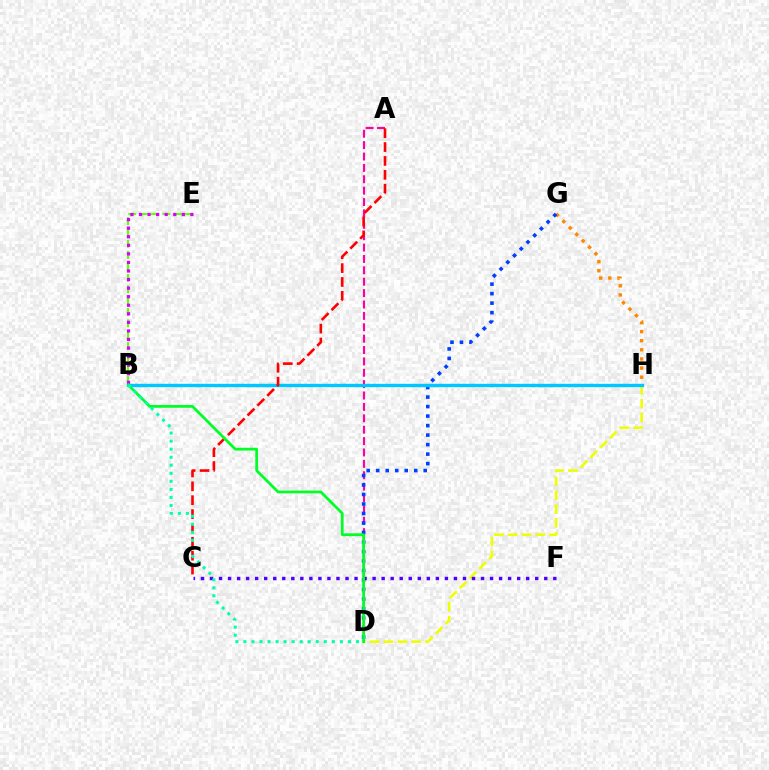{('A', 'D'): [{'color': '#ff00a0', 'line_style': 'dashed', 'thickness': 1.55}], ('D', 'H'): [{'color': '#eeff00', 'line_style': 'dashed', 'thickness': 1.88}], ('B', 'E'): [{'color': '#66ff00', 'line_style': 'dashed', 'thickness': 1.54}, {'color': '#d600ff', 'line_style': 'dotted', 'thickness': 2.33}], ('G', 'H'): [{'color': '#ff8800', 'line_style': 'dotted', 'thickness': 2.48}], ('D', 'G'): [{'color': '#003fff', 'line_style': 'dotted', 'thickness': 2.58}], ('C', 'F'): [{'color': '#4f00ff', 'line_style': 'dotted', 'thickness': 2.45}], ('B', 'H'): [{'color': '#00c7ff', 'line_style': 'solid', 'thickness': 2.42}], ('A', 'C'): [{'color': '#ff0000', 'line_style': 'dashed', 'thickness': 1.89}], ('B', 'D'): [{'color': '#00ff27', 'line_style': 'solid', 'thickness': 1.99}, {'color': '#00ffaf', 'line_style': 'dotted', 'thickness': 2.18}]}